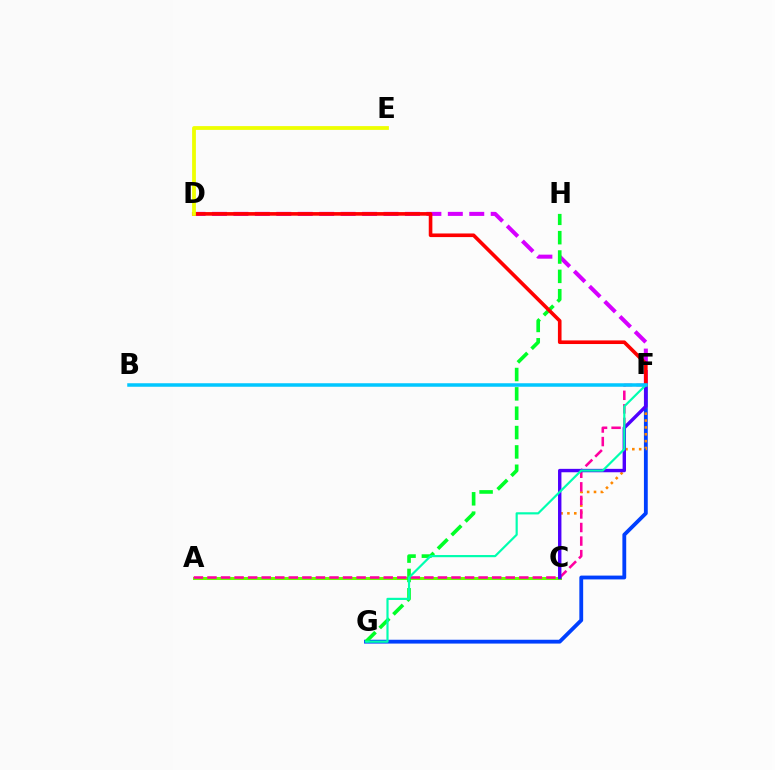{('F', 'G'): [{'color': '#003fff', 'line_style': 'solid', 'thickness': 2.75}, {'color': '#00ffaf', 'line_style': 'solid', 'thickness': 1.57}], ('D', 'F'): [{'color': '#d600ff', 'line_style': 'dashed', 'thickness': 2.91}, {'color': '#ff0000', 'line_style': 'solid', 'thickness': 2.61}], ('A', 'C'): [{'color': '#66ff00', 'line_style': 'solid', 'thickness': 2.17}], ('G', 'H'): [{'color': '#00ff27', 'line_style': 'dashed', 'thickness': 2.63}], ('C', 'F'): [{'color': '#ff8800', 'line_style': 'dotted', 'thickness': 1.86}, {'color': '#4f00ff', 'line_style': 'solid', 'thickness': 2.45}], ('A', 'F'): [{'color': '#ff00a0', 'line_style': 'dashed', 'thickness': 1.84}], ('B', 'F'): [{'color': '#00c7ff', 'line_style': 'solid', 'thickness': 2.53}], ('D', 'E'): [{'color': '#eeff00', 'line_style': 'solid', 'thickness': 2.73}]}